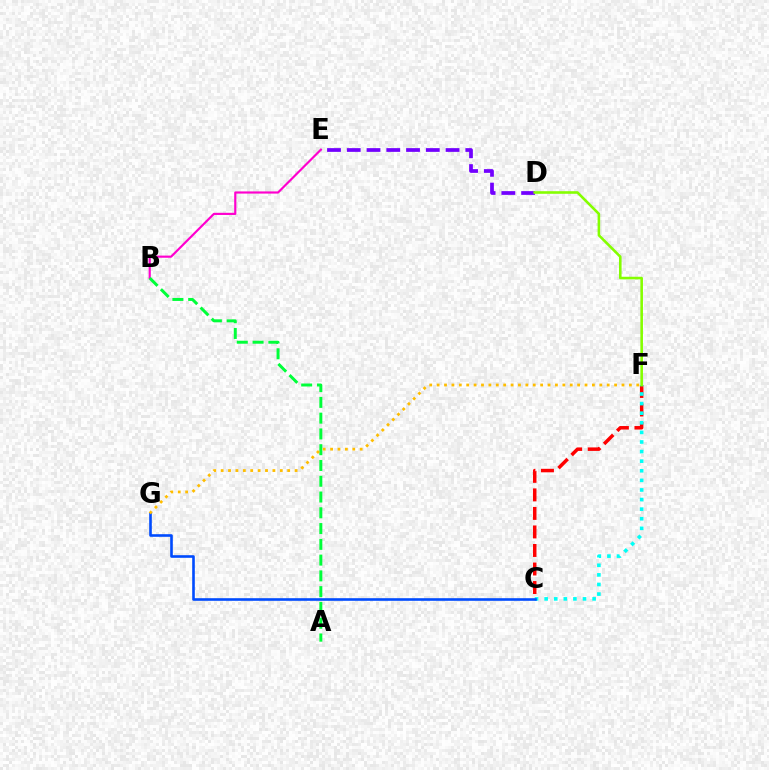{('C', 'F'): [{'color': '#ff0000', 'line_style': 'dashed', 'thickness': 2.52}, {'color': '#00fff6', 'line_style': 'dotted', 'thickness': 2.61}], ('B', 'E'): [{'color': '#ff00cf', 'line_style': 'solid', 'thickness': 1.56}], ('D', 'E'): [{'color': '#7200ff', 'line_style': 'dashed', 'thickness': 2.68}], ('C', 'G'): [{'color': '#004bff', 'line_style': 'solid', 'thickness': 1.88}], ('A', 'B'): [{'color': '#00ff39', 'line_style': 'dashed', 'thickness': 2.14}], ('F', 'G'): [{'color': '#ffbd00', 'line_style': 'dotted', 'thickness': 2.01}], ('D', 'F'): [{'color': '#84ff00', 'line_style': 'solid', 'thickness': 1.87}]}